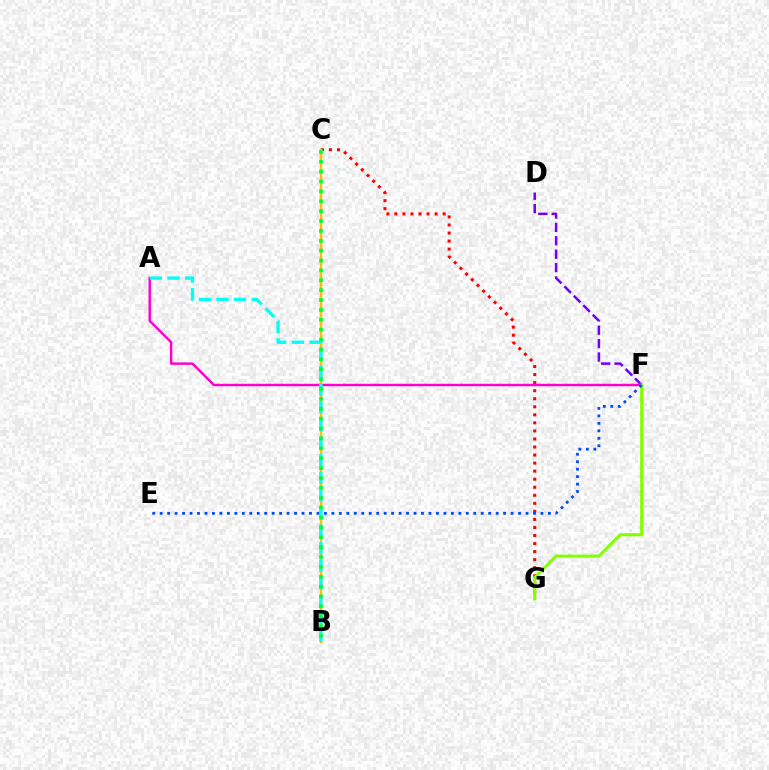{('C', 'G'): [{'color': '#ff0000', 'line_style': 'dotted', 'thickness': 2.19}], ('D', 'F'): [{'color': '#7200ff', 'line_style': 'dashed', 'thickness': 1.82}], ('A', 'F'): [{'color': '#ff00cf', 'line_style': 'solid', 'thickness': 1.77}], ('F', 'G'): [{'color': '#84ff00', 'line_style': 'solid', 'thickness': 2.21}], ('B', 'C'): [{'color': '#ffbd00', 'line_style': 'solid', 'thickness': 1.74}, {'color': '#00ff39', 'line_style': 'dotted', 'thickness': 2.68}], ('E', 'F'): [{'color': '#004bff', 'line_style': 'dotted', 'thickness': 2.03}], ('A', 'B'): [{'color': '#00fff6', 'line_style': 'dashed', 'thickness': 2.39}]}